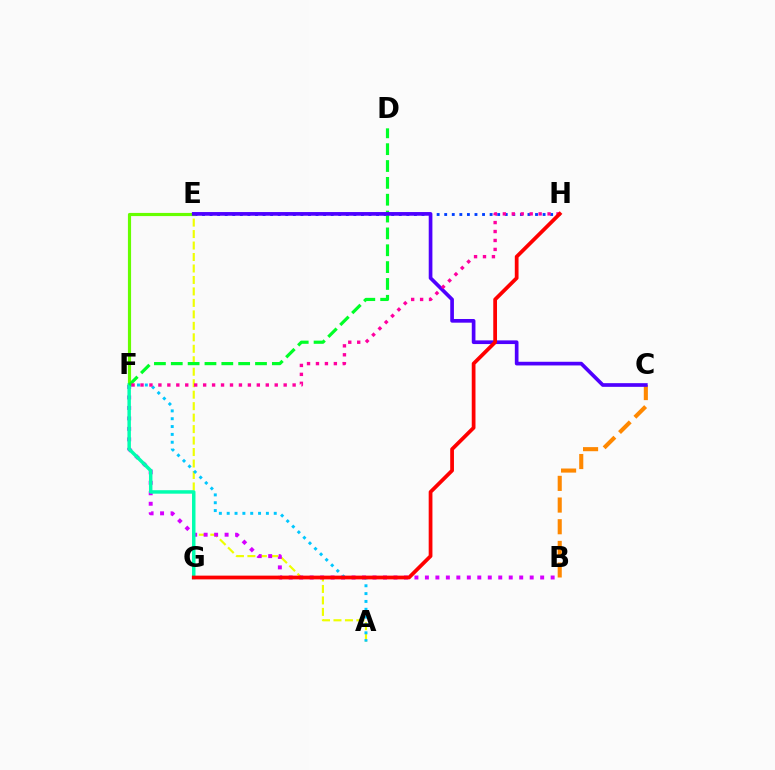{('A', 'E'): [{'color': '#eeff00', 'line_style': 'dashed', 'thickness': 1.56}], ('B', 'F'): [{'color': '#d600ff', 'line_style': 'dotted', 'thickness': 2.85}], ('E', 'H'): [{'color': '#003fff', 'line_style': 'dotted', 'thickness': 2.06}], ('A', 'F'): [{'color': '#00c7ff', 'line_style': 'dotted', 'thickness': 2.13}], ('E', 'F'): [{'color': '#66ff00', 'line_style': 'solid', 'thickness': 2.27}], ('F', 'G'): [{'color': '#00ffaf', 'line_style': 'solid', 'thickness': 2.5}], ('D', 'F'): [{'color': '#00ff27', 'line_style': 'dashed', 'thickness': 2.29}], ('B', 'C'): [{'color': '#ff8800', 'line_style': 'dashed', 'thickness': 2.95}], ('C', 'E'): [{'color': '#4f00ff', 'line_style': 'solid', 'thickness': 2.65}], ('F', 'H'): [{'color': '#ff00a0', 'line_style': 'dotted', 'thickness': 2.43}], ('G', 'H'): [{'color': '#ff0000', 'line_style': 'solid', 'thickness': 2.7}]}